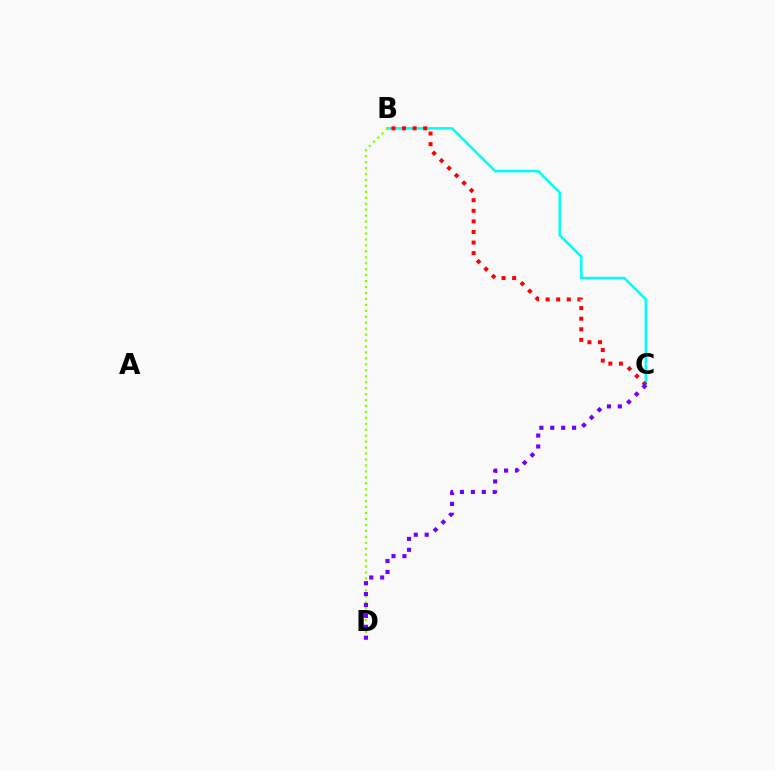{('B', 'C'): [{'color': '#00fff6', 'line_style': 'solid', 'thickness': 1.83}, {'color': '#ff0000', 'line_style': 'dotted', 'thickness': 2.87}], ('B', 'D'): [{'color': '#84ff00', 'line_style': 'dotted', 'thickness': 1.62}], ('C', 'D'): [{'color': '#7200ff', 'line_style': 'dotted', 'thickness': 2.97}]}